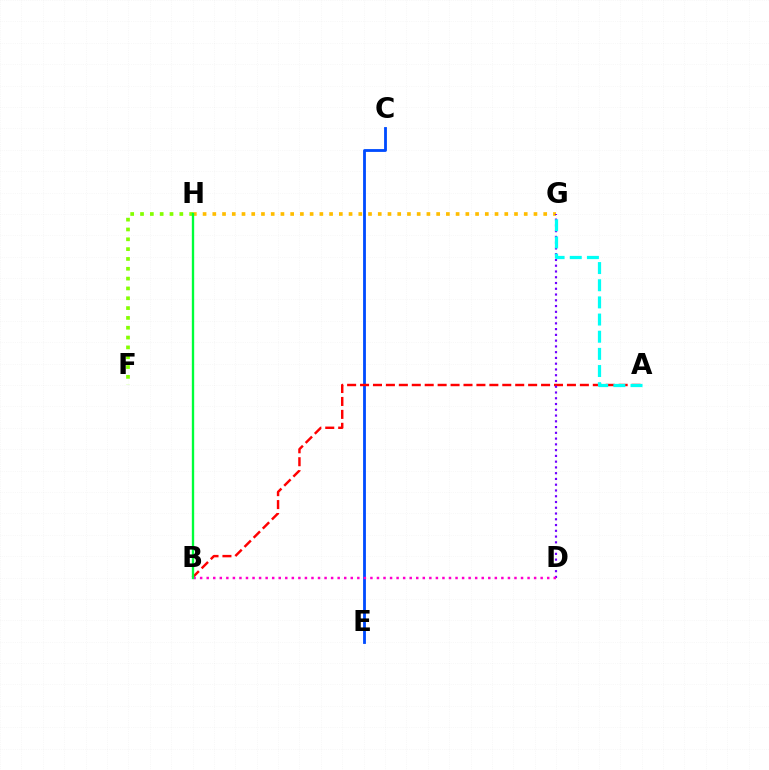{('C', 'E'): [{'color': '#004bff', 'line_style': 'solid', 'thickness': 2.03}], ('F', 'H'): [{'color': '#84ff00', 'line_style': 'dotted', 'thickness': 2.67}], ('A', 'B'): [{'color': '#ff0000', 'line_style': 'dashed', 'thickness': 1.76}], ('G', 'H'): [{'color': '#ffbd00', 'line_style': 'dotted', 'thickness': 2.64}], ('D', 'G'): [{'color': '#7200ff', 'line_style': 'dotted', 'thickness': 1.57}], ('B', 'D'): [{'color': '#ff00cf', 'line_style': 'dotted', 'thickness': 1.78}], ('B', 'H'): [{'color': '#00ff39', 'line_style': 'solid', 'thickness': 1.69}], ('A', 'G'): [{'color': '#00fff6', 'line_style': 'dashed', 'thickness': 2.33}]}